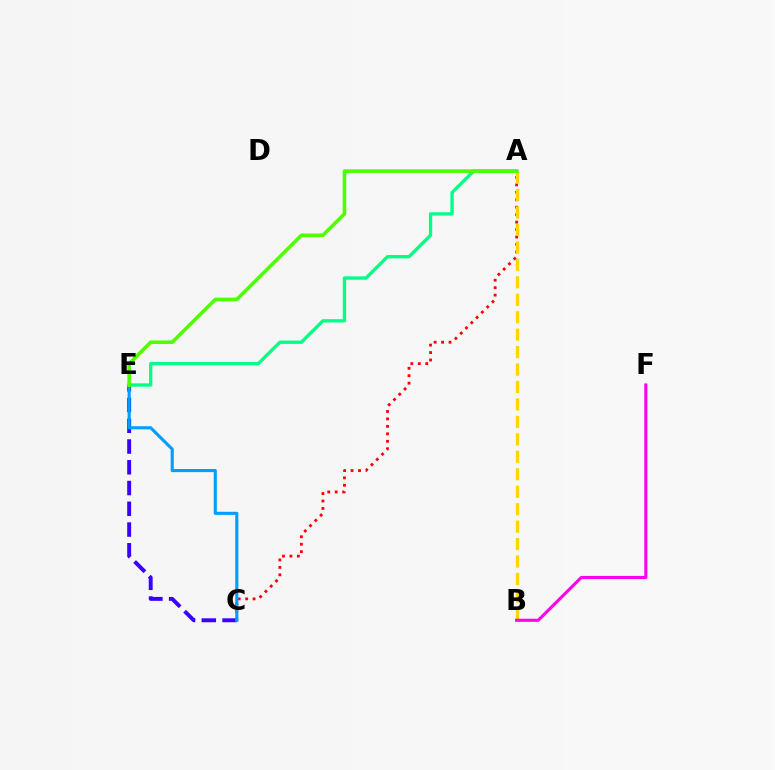{('C', 'E'): [{'color': '#3700ff', 'line_style': 'dashed', 'thickness': 2.82}, {'color': '#009eff', 'line_style': 'solid', 'thickness': 2.24}], ('A', 'C'): [{'color': '#ff0000', 'line_style': 'dotted', 'thickness': 2.02}], ('A', 'E'): [{'color': '#00ff86', 'line_style': 'solid', 'thickness': 2.39}, {'color': '#4fff00', 'line_style': 'solid', 'thickness': 2.58}], ('A', 'B'): [{'color': '#ffd500', 'line_style': 'dashed', 'thickness': 2.37}], ('B', 'F'): [{'color': '#ff00ed', 'line_style': 'solid', 'thickness': 2.23}]}